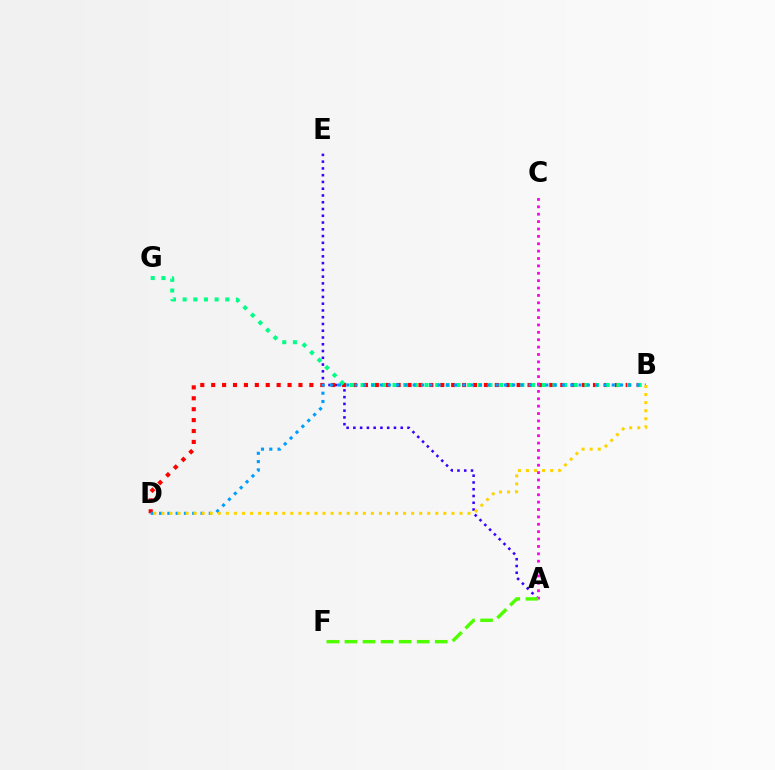{('A', 'E'): [{'color': '#3700ff', 'line_style': 'dotted', 'thickness': 1.84}], ('B', 'D'): [{'color': '#ff0000', 'line_style': 'dotted', 'thickness': 2.96}, {'color': '#009eff', 'line_style': 'dotted', 'thickness': 2.25}, {'color': '#ffd500', 'line_style': 'dotted', 'thickness': 2.19}], ('B', 'G'): [{'color': '#00ff86', 'line_style': 'dotted', 'thickness': 2.9}], ('A', 'C'): [{'color': '#ff00ed', 'line_style': 'dotted', 'thickness': 2.01}], ('A', 'F'): [{'color': '#4fff00', 'line_style': 'dashed', 'thickness': 2.45}]}